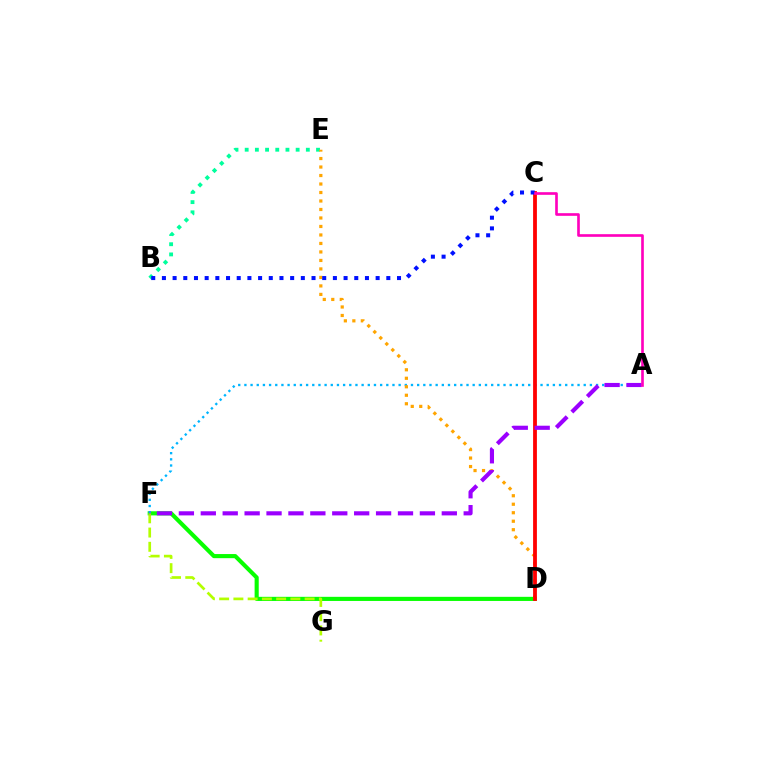{('D', 'F'): [{'color': '#08ff00', 'line_style': 'solid', 'thickness': 2.97}], ('A', 'F'): [{'color': '#00b5ff', 'line_style': 'dotted', 'thickness': 1.68}, {'color': '#9b00ff', 'line_style': 'dashed', 'thickness': 2.98}], ('B', 'E'): [{'color': '#00ff9d', 'line_style': 'dotted', 'thickness': 2.77}], ('D', 'E'): [{'color': '#ffa500', 'line_style': 'dotted', 'thickness': 2.31}], ('C', 'D'): [{'color': '#ff0000', 'line_style': 'solid', 'thickness': 2.74}], ('B', 'C'): [{'color': '#0010ff', 'line_style': 'dotted', 'thickness': 2.9}], ('F', 'G'): [{'color': '#b3ff00', 'line_style': 'dashed', 'thickness': 1.94}], ('A', 'C'): [{'color': '#ff00bd', 'line_style': 'solid', 'thickness': 1.91}]}